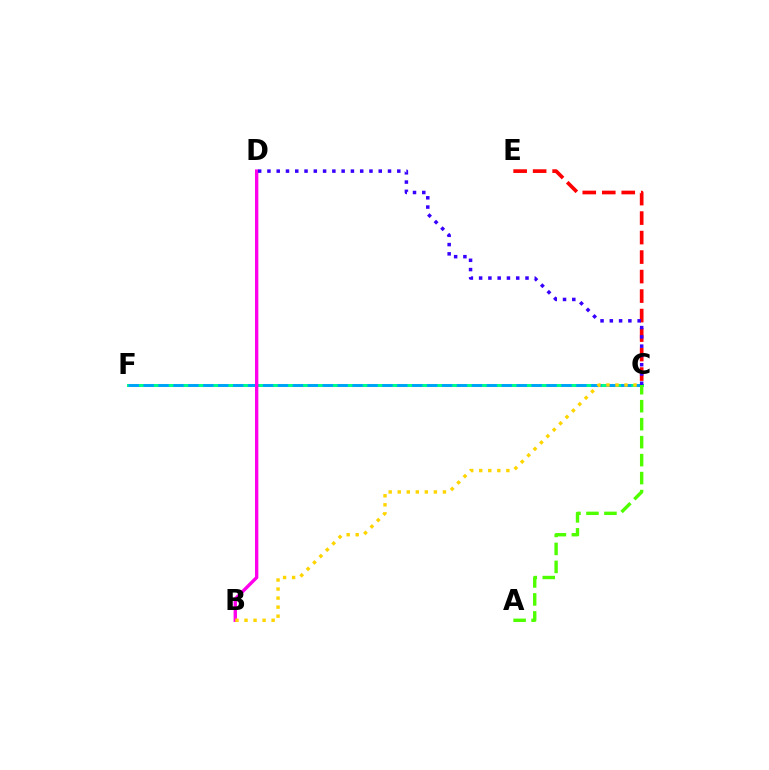{('C', 'F'): [{'color': '#00ff86', 'line_style': 'solid', 'thickness': 2.18}, {'color': '#009eff', 'line_style': 'dashed', 'thickness': 2.03}], ('C', 'E'): [{'color': '#ff0000', 'line_style': 'dashed', 'thickness': 2.65}], ('B', 'D'): [{'color': '#ff00ed', 'line_style': 'solid', 'thickness': 2.42}], ('A', 'C'): [{'color': '#4fff00', 'line_style': 'dashed', 'thickness': 2.44}], ('B', 'C'): [{'color': '#ffd500', 'line_style': 'dotted', 'thickness': 2.46}], ('C', 'D'): [{'color': '#3700ff', 'line_style': 'dotted', 'thickness': 2.52}]}